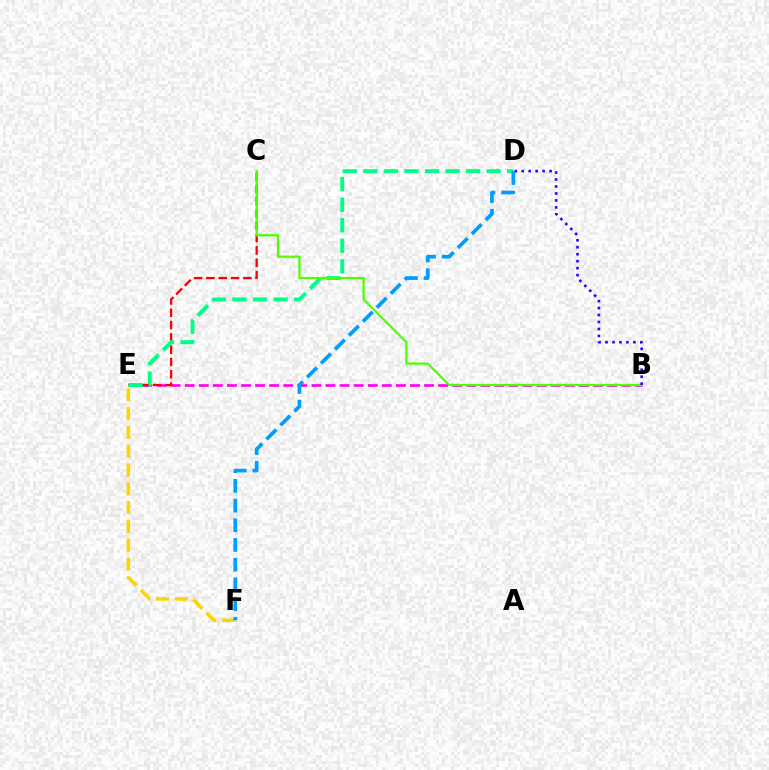{('B', 'E'): [{'color': '#ff00ed', 'line_style': 'dashed', 'thickness': 1.91}], ('C', 'E'): [{'color': '#ff0000', 'line_style': 'dashed', 'thickness': 1.67}], ('E', 'F'): [{'color': '#ffd500', 'line_style': 'dashed', 'thickness': 2.55}], ('D', 'E'): [{'color': '#00ff86', 'line_style': 'dashed', 'thickness': 2.79}], ('B', 'C'): [{'color': '#4fff00', 'line_style': 'solid', 'thickness': 1.62}], ('B', 'D'): [{'color': '#3700ff', 'line_style': 'dotted', 'thickness': 1.89}], ('D', 'F'): [{'color': '#009eff', 'line_style': 'dashed', 'thickness': 2.68}]}